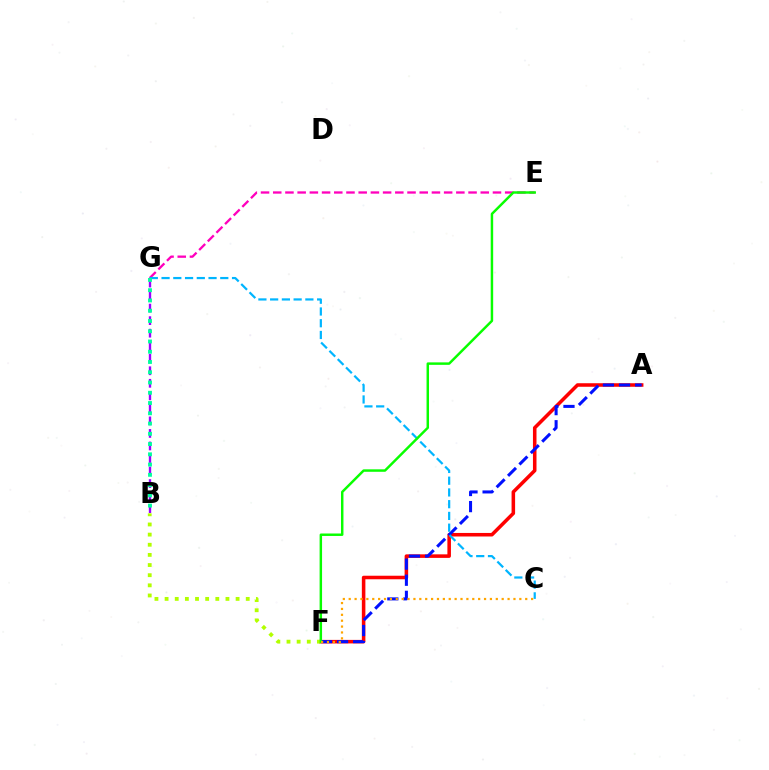{('A', 'F'): [{'color': '#ff0000', 'line_style': 'solid', 'thickness': 2.55}, {'color': '#0010ff', 'line_style': 'dashed', 'thickness': 2.19}], ('E', 'G'): [{'color': '#ff00bd', 'line_style': 'dashed', 'thickness': 1.66}], ('C', 'G'): [{'color': '#00b5ff', 'line_style': 'dashed', 'thickness': 1.6}], ('B', 'F'): [{'color': '#b3ff00', 'line_style': 'dotted', 'thickness': 2.76}], ('E', 'F'): [{'color': '#08ff00', 'line_style': 'solid', 'thickness': 1.77}], ('B', 'G'): [{'color': '#9b00ff', 'line_style': 'dashed', 'thickness': 1.7}, {'color': '#00ff9d', 'line_style': 'dotted', 'thickness': 2.79}], ('C', 'F'): [{'color': '#ffa500', 'line_style': 'dotted', 'thickness': 1.6}]}